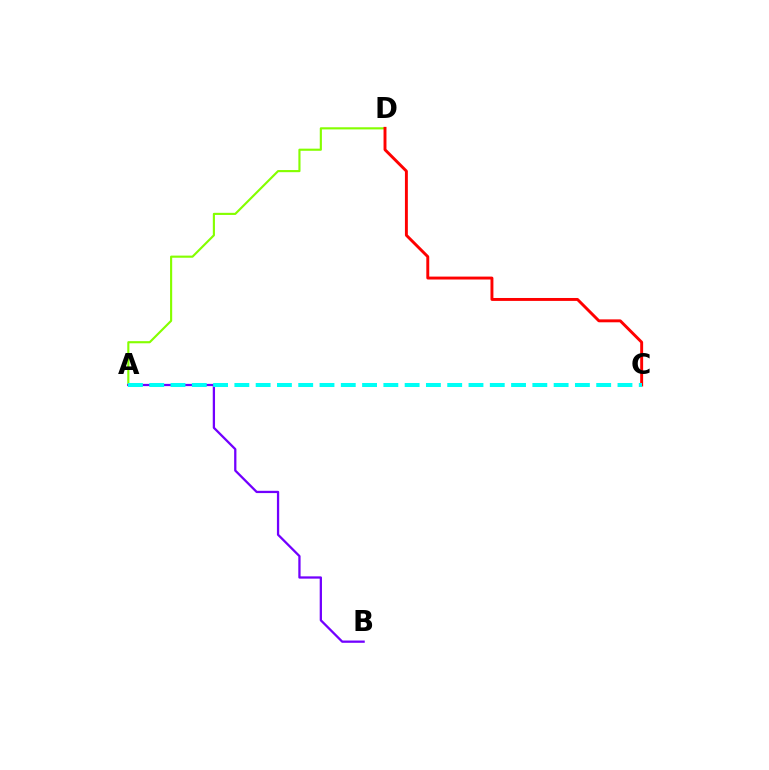{('A', 'D'): [{'color': '#84ff00', 'line_style': 'solid', 'thickness': 1.54}], ('C', 'D'): [{'color': '#ff0000', 'line_style': 'solid', 'thickness': 2.1}], ('A', 'B'): [{'color': '#7200ff', 'line_style': 'solid', 'thickness': 1.64}], ('A', 'C'): [{'color': '#00fff6', 'line_style': 'dashed', 'thickness': 2.89}]}